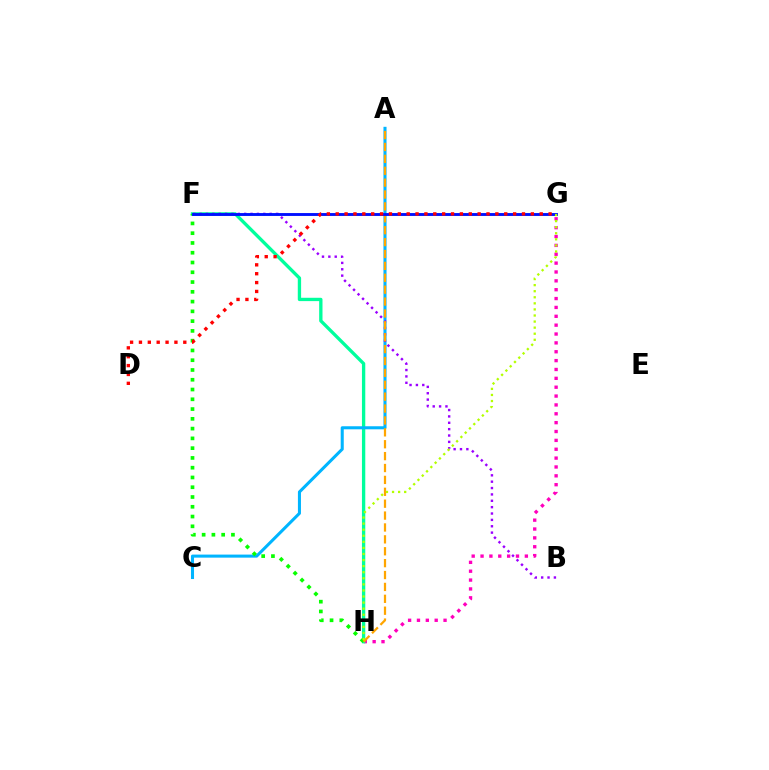{('G', 'H'): [{'color': '#ff00bd', 'line_style': 'dotted', 'thickness': 2.41}, {'color': '#b3ff00', 'line_style': 'dotted', 'thickness': 1.65}], ('F', 'H'): [{'color': '#00ff9d', 'line_style': 'solid', 'thickness': 2.4}, {'color': '#08ff00', 'line_style': 'dotted', 'thickness': 2.65}], ('A', 'C'): [{'color': '#00b5ff', 'line_style': 'solid', 'thickness': 2.2}], ('B', 'F'): [{'color': '#9b00ff', 'line_style': 'dotted', 'thickness': 1.73}], ('A', 'H'): [{'color': '#ffa500', 'line_style': 'dashed', 'thickness': 1.62}], ('F', 'G'): [{'color': '#0010ff', 'line_style': 'solid', 'thickness': 2.07}], ('D', 'G'): [{'color': '#ff0000', 'line_style': 'dotted', 'thickness': 2.41}]}